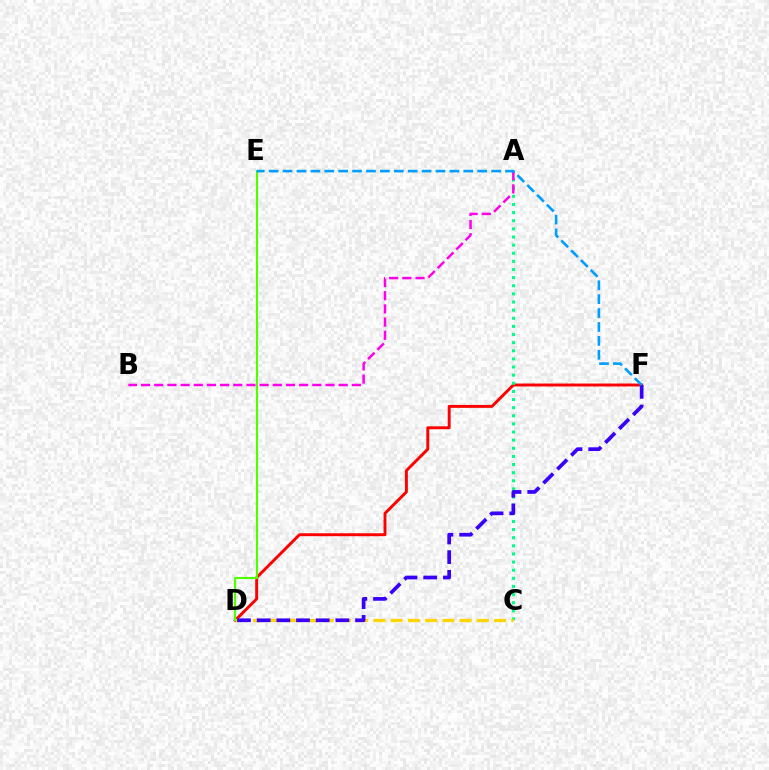{('D', 'F'): [{'color': '#ff0000', 'line_style': 'solid', 'thickness': 2.11}, {'color': '#3700ff', 'line_style': 'dashed', 'thickness': 2.67}], ('A', 'C'): [{'color': '#00ff86', 'line_style': 'dotted', 'thickness': 2.21}], ('A', 'B'): [{'color': '#ff00ed', 'line_style': 'dashed', 'thickness': 1.79}], ('C', 'D'): [{'color': '#ffd500', 'line_style': 'dashed', 'thickness': 2.34}], ('D', 'E'): [{'color': '#4fff00', 'line_style': 'solid', 'thickness': 1.54}], ('E', 'F'): [{'color': '#009eff', 'line_style': 'dashed', 'thickness': 1.89}]}